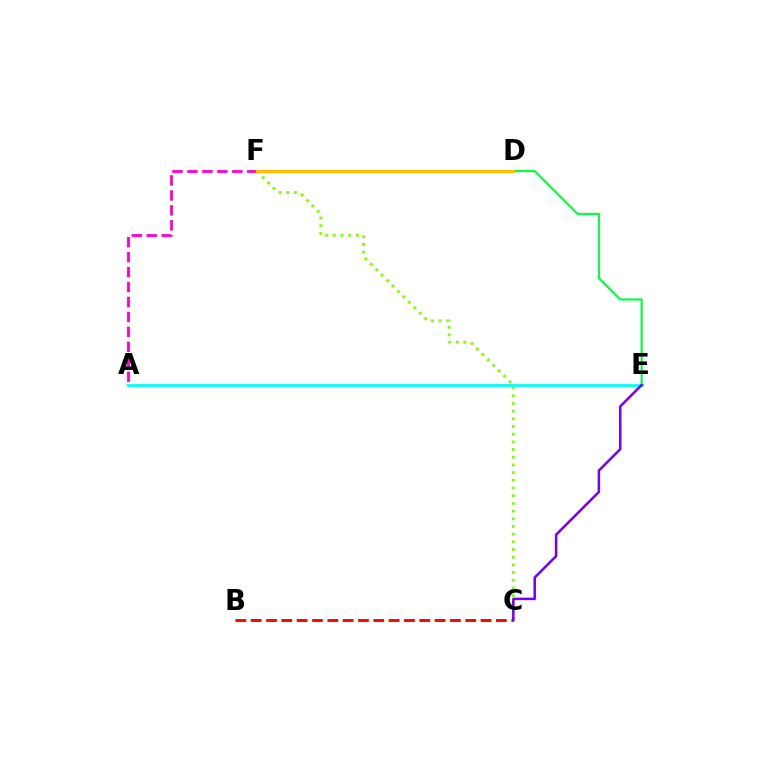{('D', 'E'): [{'color': '#00ff39', 'line_style': 'solid', 'thickness': 1.51}], ('D', 'F'): [{'color': '#004bff', 'line_style': 'solid', 'thickness': 2.03}, {'color': '#ffbd00', 'line_style': 'solid', 'thickness': 2.32}], ('A', 'F'): [{'color': '#ff00cf', 'line_style': 'dashed', 'thickness': 2.03}], ('C', 'F'): [{'color': '#84ff00', 'line_style': 'dotted', 'thickness': 2.09}], ('B', 'C'): [{'color': '#ff0000', 'line_style': 'dashed', 'thickness': 2.08}], ('A', 'E'): [{'color': '#00fff6', 'line_style': 'solid', 'thickness': 2.0}], ('C', 'E'): [{'color': '#7200ff', 'line_style': 'solid', 'thickness': 1.8}]}